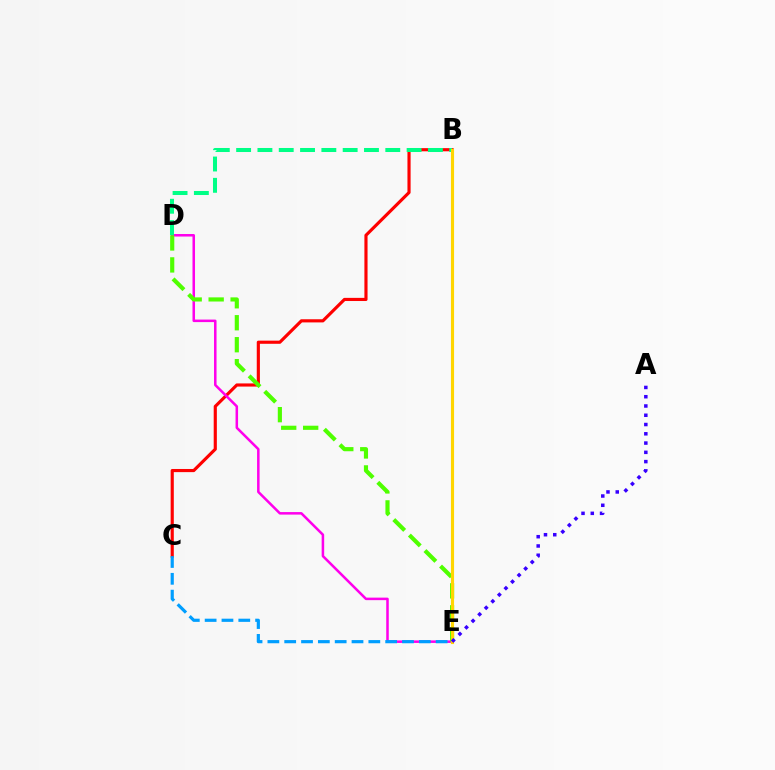{('B', 'C'): [{'color': '#ff0000', 'line_style': 'solid', 'thickness': 2.27}], ('D', 'E'): [{'color': '#ff00ed', 'line_style': 'solid', 'thickness': 1.82}, {'color': '#4fff00', 'line_style': 'dashed', 'thickness': 2.98}], ('B', 'D'): [{'color': '#00ff86', 'line_style': 'dashed', 'thickness': 2.89}], ('C', 'E'): [{'color': '#009eff', 'line_style': 'dashed', 'thickness': 2.29}], ('B', 'E'): [{'color': '#ffd500', 'line_style': 'solid', 'thickness': 2.26}], ('A', 'E'): [{'color': '#3700ff', 'line_style': 'dotted', 'thickness': 2.52}]}